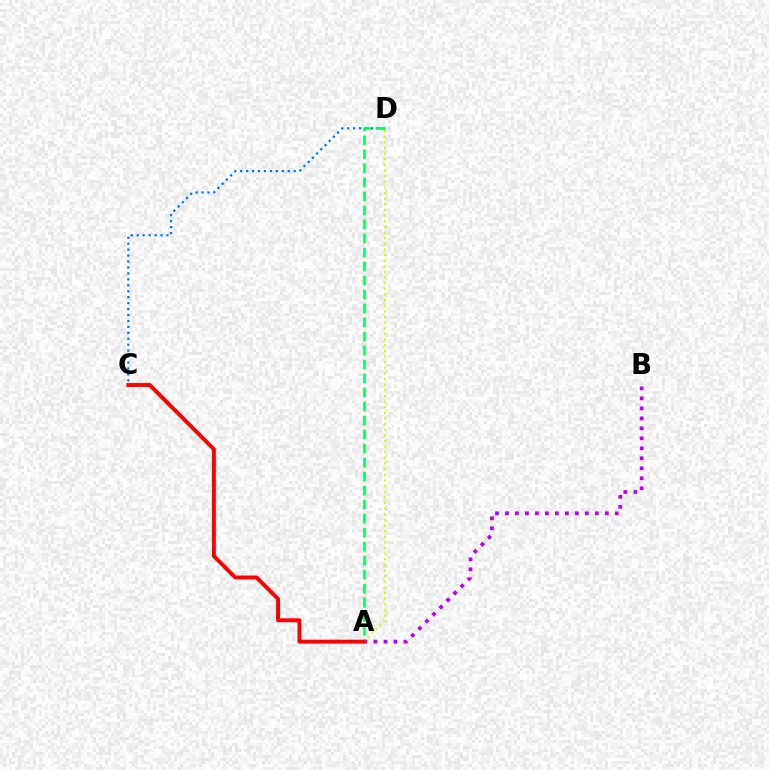{('C', 'D'): [{'color': '#0074ff', 'line_style': 'dotted', 'thickness': 1.61}], ('A', 'D'): [{'color': '#d1ff00', 'line_style': 'dotted', 'thickness': 1.53}, {'color': '#00ff5c', 'line_style': 'dashed', 'thickness': 1.9}], ('A', 'B'): [{'color': '#b900ff', 'line_style': 'dotted', 'thickness': 2.71}], ('A', 'C'): [{'color': '#ff0000', 'line_style': 'solid', 'thickness': 2.82}]}